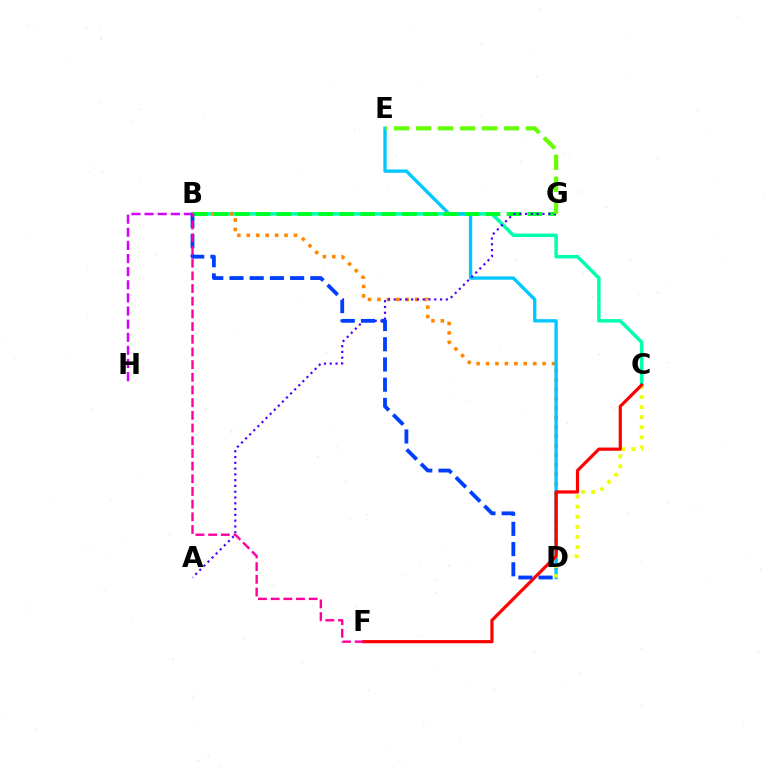{('B', 'C'): [{'color': '#00ffaf', 'line_style': 'solid', 'thickness': 2.51}], ('B', 'D'): [{'color': '#ff8800', 'line_style': 'dotted', 'thickness': 2.56}, {'color': '#003fff', 'line_style': 'dashed', 'thickness': 2.75}], ('D', 'E'): [{'color': '#00c7ff', 'line_style': 'solid', 'thickness': 2.4}], ('B', 'H'): [{'color': '#d600ff', 'line_style': 'dashed', 'thickness': 1.78}], ('B', 'G'): [{'color': '#00ff27', 'line_style': 'dashed', 'thickness': 2.84}], ('C', 'D'): [{'color': '#eeff00', 'line_style': 'dotted', 'thickness': 2.74}], ('C', 'F'): [{'color': '#ff0000', 'line_style': 'solid', 'thickness': 2.3}], ('A', 'G'): [{'color': '#4f00ff', 'line_style': 'dotted', 'thickness': 1.57}], ('E', 'G'): [{'color': '#66ff00', 'line_style': 'dashed', 'thickness': 2.99}], ('B', 'F'): [{'color': '#ff00a0', 'line_style': 'dashed', 'thickness': 1.72}]}